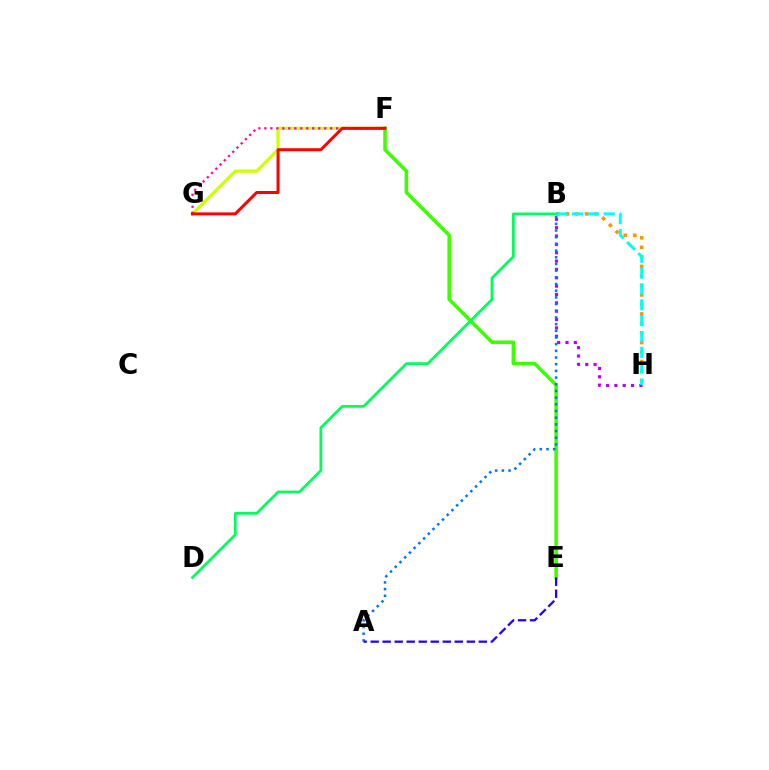{('F', 'G'): [{'color': '#d1ff00', 'line_style': 'solid', 'thickness': 2.34}, {'color': '#ff00ac', 'line_style': 'dotted', 'thickness': 1.63}, {'color': '#ff0000', 'line_style': 'solid', 'thickness': 2.16}], ('B', 'H'): [{'color': '#ff9400', 'line_style': 'dotted', 'thickness': 2.59}, {'color': '#b900ff', 'line_style': 'dotted', 'thickness': 2.27}, {'color': '#00fff6', 'line_style': 'dashed', 'thickness': 2.15}], ('E', 'F'): [{'color': '#3dff00', 'line_style': 'solid', 'thickness': 2.55}], ('A', 'B'): [{'color': '#0074ff', 'line_style': 'dotted', 'thickness': 1.82}], ('B', 'D'): [{'color': '#00ff5c', 'line_style': 'solid', 'thickness': 1.98}], ('A', 'E'): [{'color': '#2500ff', 'line_style': 'dashed', 'thickness': 1.63}]}